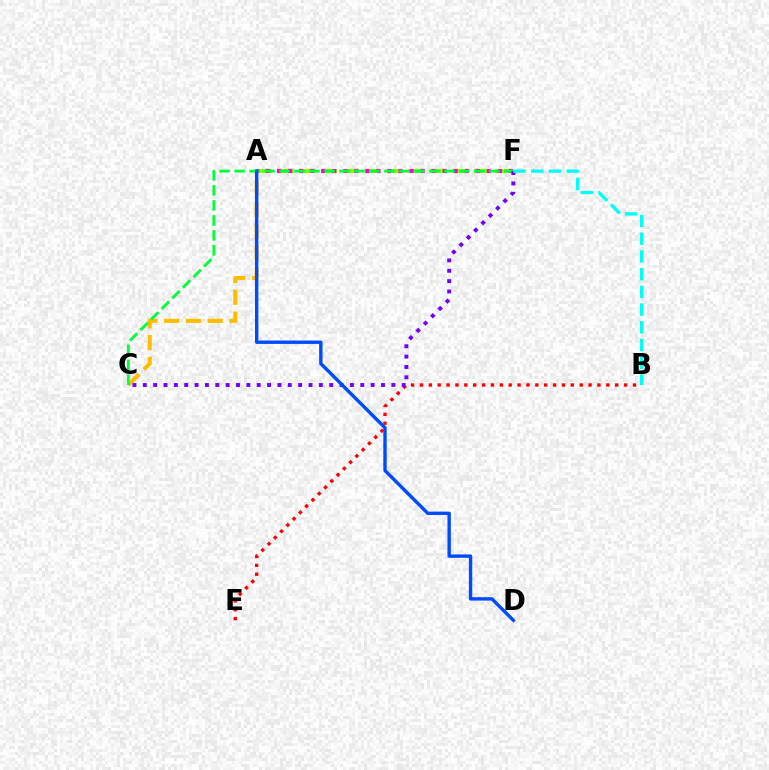{('A', 'F'): [{'color': '#84ff00', 'line_style': 'dashed', 'thickness': 2.94}, {'color': '#ff00cf', 'line_style': 'dotted', 'thickness': 3.0}], ('B', 'E'): [{'color': '#ff0000', 'line_style': 'dotted', 'thickness': 2.41}], ('A', 'C'): [{'color': '#ffbd00', 'line_style': 'dashed', 'thickness': 2.96}], ('C', 'F'): [{'color': '#00ff39', 'line_style': 'dashed', 'thickness': 2.04}, {'color': '#7200ff', 'line_style': 'dotted', 'thickness': 2.81}], ('A', 'D'): [{'color': '#004bff', 'line_style': 'solid', 'thickness': 2.44}], ('B', 'F'): [{'color': '#00fff6', 'line_style': 'dashed', 'thickness': 2.41}]}